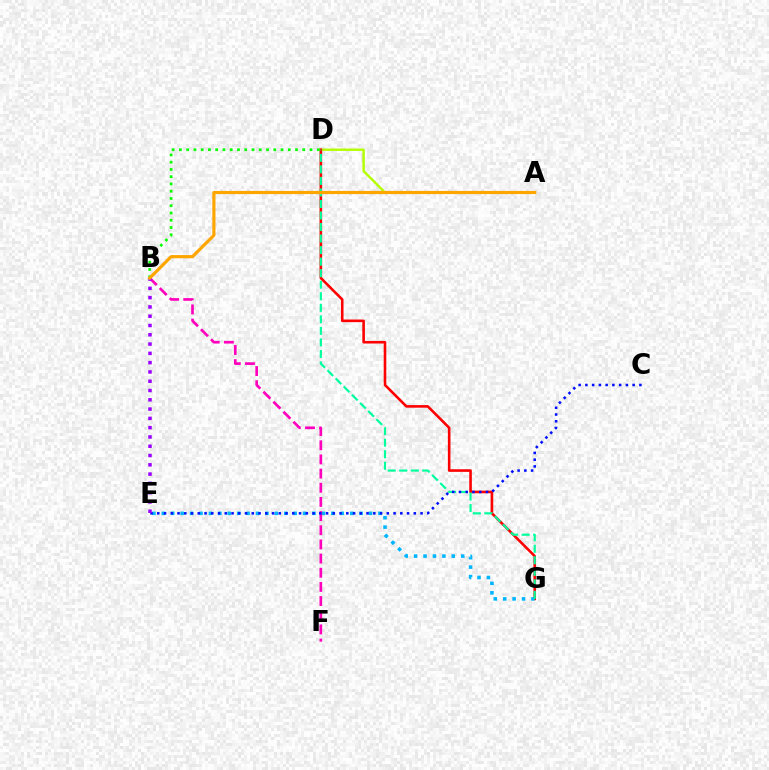{('A', 'D'): [{'color': '#b3ff00', 'line_style': 'solid', 'thickness': 1.72}], ('D', 'G'): [{'color': '#ff0000', 'line_style': 'solid', 'thickness': 1.87}, {'color': '#00ff9d', 'line_style': 'dashed', 'thickness': 1.57}], ('E', 'G'): [{'color': '#00b5ff', 'line_style': 'dotted', 'thickness': 2.56}], ('B', 'F'): [{'color': '#ff00bd', 'line_style': 'dashed', 'thickness': 1.92}], ('B', 'D'): [{'color': '#08ff00', 'line_style': 'dotted', 'thickness': 1.97}], ('C', 'E'): [{'color': '#0010ff', 'line_style': 'dotted', 'thickness': 1.83}], ('B', 'E'): [{'color': '#9b00ff', 'line_style': 'dotted', 'thickness': 2.52}], ('A', 'B'): [{'color': '#ffa500', 'line_style': 'solid', 'thickness': 2.28}]}